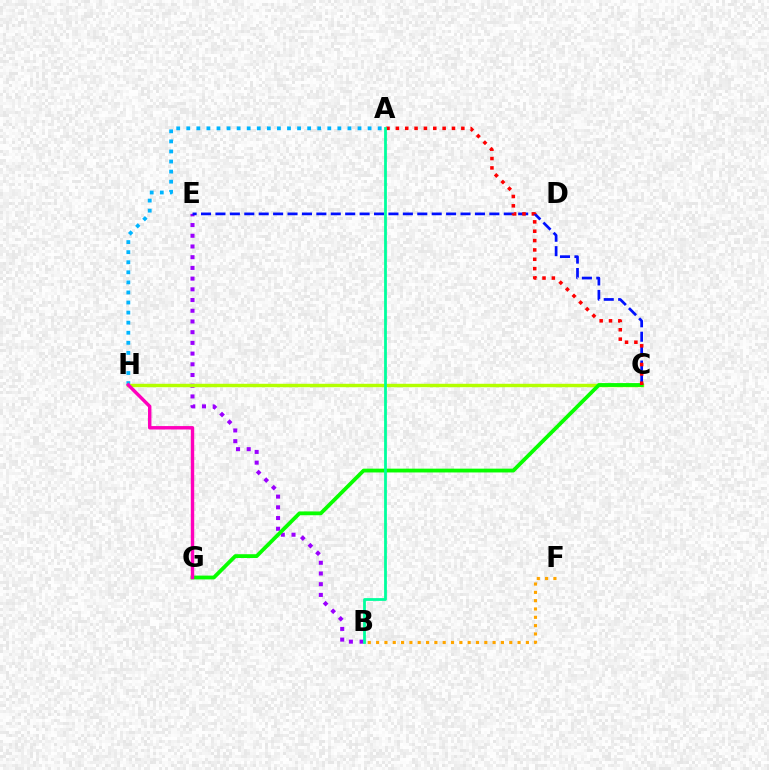{('A', 'H'): [{'color': '#00b5ff', 'line_style': 'dotted', 'thickness': 2.74}], ('B', 'E'): [{'color': '#9b00ff', 'line_style': 'dotted', 'thickness': 2.91}], ('C', 'E'): [{'color': '#0010ff', 'line_style': 'dashed', 'thickness': 1.96}], ('C', 'H'): [{'color': '#b3ff00', 'line_style': 'solid', 'thickness': 2.47}], ('C', 'G'): [{'color': '#08ff00', 'line_style': 'solid', 'thickness': 2.74}], ('B', 'F'): [{'color': '#ffa500', 'line_style': 'dotted', 'thickness': 2.26}], ('A', 'C'): [{'color': '#ff0000', 'line_style': 'dotted', 'thickness': 2.54}], ('A', 'B'): [{'color': '#00ff9d', 'line_style': 'solid', 'thickness': 2.0}], ('G', 'H'): [{'color': '#ff00bd', 'line_style': 'solid', 'thickness': 2.46}]}